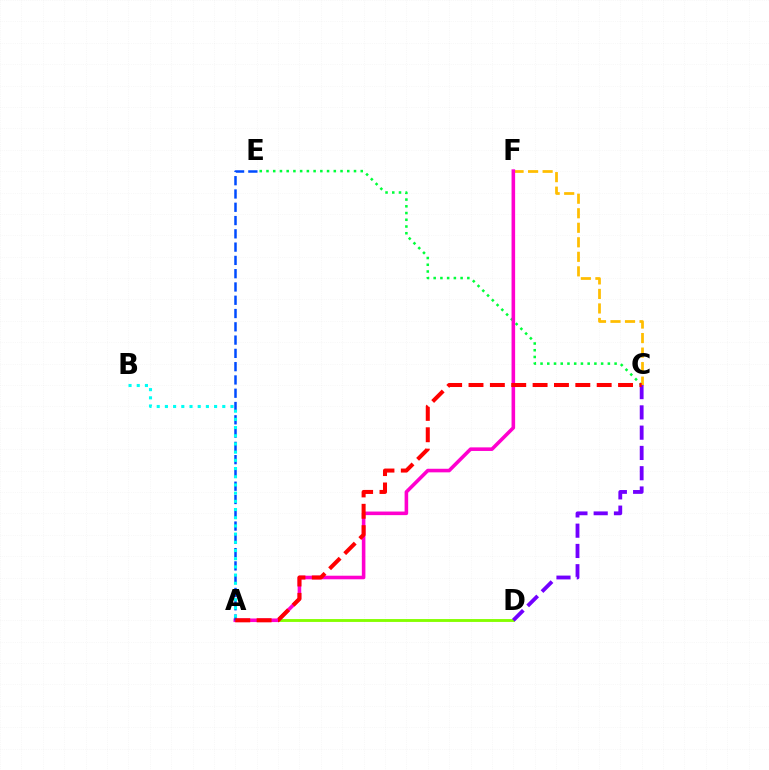{('A', 'D'): [{'color': '#84ff00', 'line_style': 'solid', 'thickness': 2.07}], ('C', 'E'): [{'color': '#00ff39', 'line_style': 'dotted', 'thickness': 1.83}], ('C', 'F'): [{'color': '#ffbd00', 'line_style': 'dashed', 'thickness': 1.97}], ('C', 'D'): [{'color': '#7200ff', 'line_style': 'dashed', 'thickness': 2.75}], ('A', 'F'): [{'color': '#ff00cf', 'line_style': 'solid', 'thickness': 2.58}], ('A', 'E'): [{'color': '#004bff', 'line_style': 'dashed', 'thickness': 1.8}], ('A', 'B'): [{'color': '#00fff6', 'line_style': 'dotted', 'thickness': 2.23}], ('A', 'C'): [{'color': '#ff0000', 'line_style': 'dashed', 'thickness': 2.9}]}